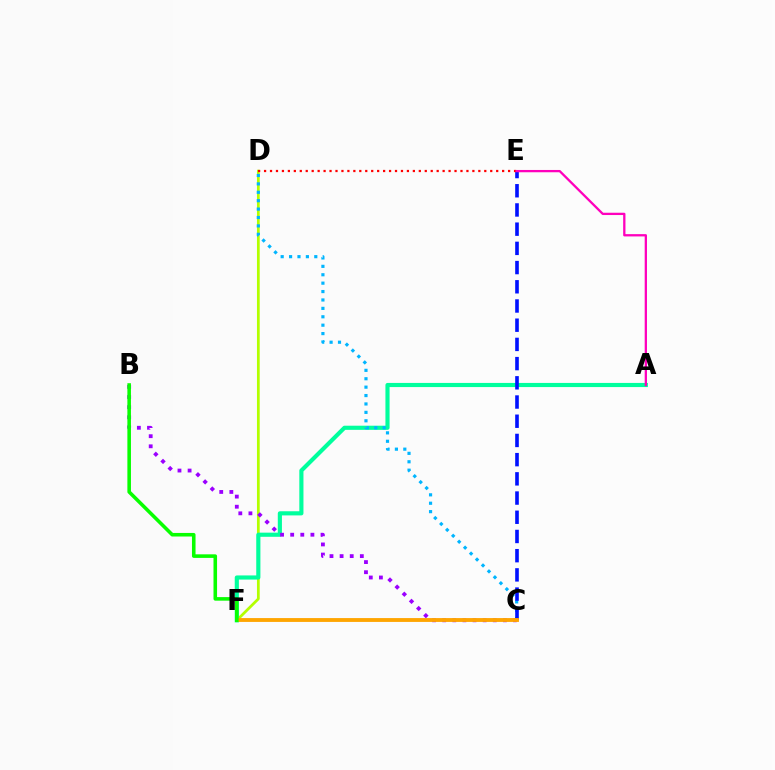{('D', 'F'): [{'color': '#b3ff00', 'line_style': 'solid', 'thickness': 1.98}], ('A', 'F'): [{'color': '#00ff9d', 'line_style': 'solid', 'thickness': 2.98}], ('C', 'D'): [{'color': '#00b5ff', 'line_style': 'dotted', 'thickness': 2.28}], ('C', 'E'): [{'color': '#0010ff', 'line_style': 'dashed', 'thickness': 2.61}], ('B', 'C'): [{'color': '#9b00ff', 'line_style': 'dotted', 'thickness': 2.75}], ('C', 'F'): [{'color': '#ffa500', 'line_style': 'solid', 'thickness': 2.77}], ('D', 'E'): [{'color': '#ff0000', 'line_style': 'dotted', 'thickness': 1.62}], ('A', 'E'): [{'color': '#ff00bd', 'line_style': 'solid', 'thickness': 1.65}], ('B', 'F'): [{'color': '#08ff00', 'line_style': 'solid', 'thickness': 2.57}]}